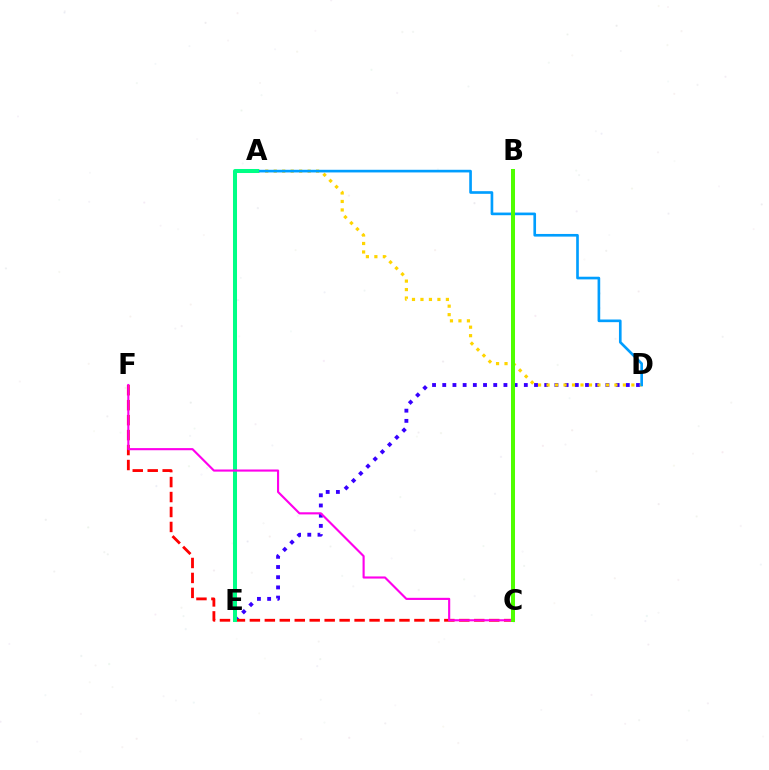{('D', 'E'): [{'color': '#3700ff', 'line_style': 'dotted', 'thickness': 2.77}], ('A', 'D'): [{'color': '#ffd500', 'line_style': 'dotted', 'thickness': 2.3}, {'color': '#009eff', 'line_style': 'solid', 'thickness': 1.91}], ('C', 'F'): [{'color': '#ff0000', 'line_style': 'dashed', 'thickness': 2.03}, {'color': '#ff00ed', 'line_style': 'solid', 'thickness': 1.54}], ('A', 'E'): [{'color': '#00ff86', 'line_style': 'solid', 'thickness': 2.9}], ('B', 'C'): [{'color': '#4fff00', 'line_style': 'solid', 'thickness': 2.89}]}